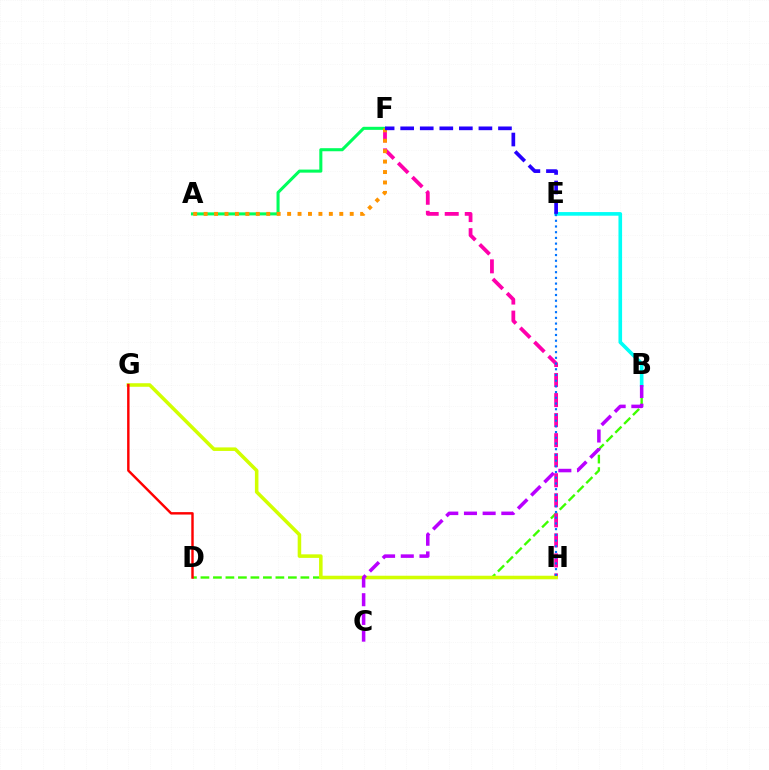{('B', 'D'): [{'color': '#3dff00', 'line_style': 'dashed', 'thickness': 1.7}], ('F', 'H'): [{'color': '#ff00ac', 'line_style': 'dashed', 'thickness': 2.72}], ('G', 'H'): [{'color': '#d1ff00', 'line_style': 'solid', 'thickness': 2.55}], ('B', 'E'): [{'color': '#00fff6', 'line_style': 'solid', 'thickness': 2.61}], ('A', 'F'): [{'color': '#00ff5c', 'line_style': 'solid', 'thickness': 2.2}, {'color': '#ff9400', 'line_style': 'dotted', 'thickness': 2.83}], ('B', 'C'): [{'color': '#b900ff', 'line_style': 'dashed', 'thickness': 2.54}], ('D', 'G'): [{'color': '#ff0000', 'line_style': 'solid', 'thickness': 1.75}], ('E', 'F'): [{'color': '#2500ff', 'line_style': 'dashed', 'thickness': 2.66}], ('E', 'H'): [{'color': '#0074ff', 'line_style': 'dotted', 'thickness': 1.55}]}